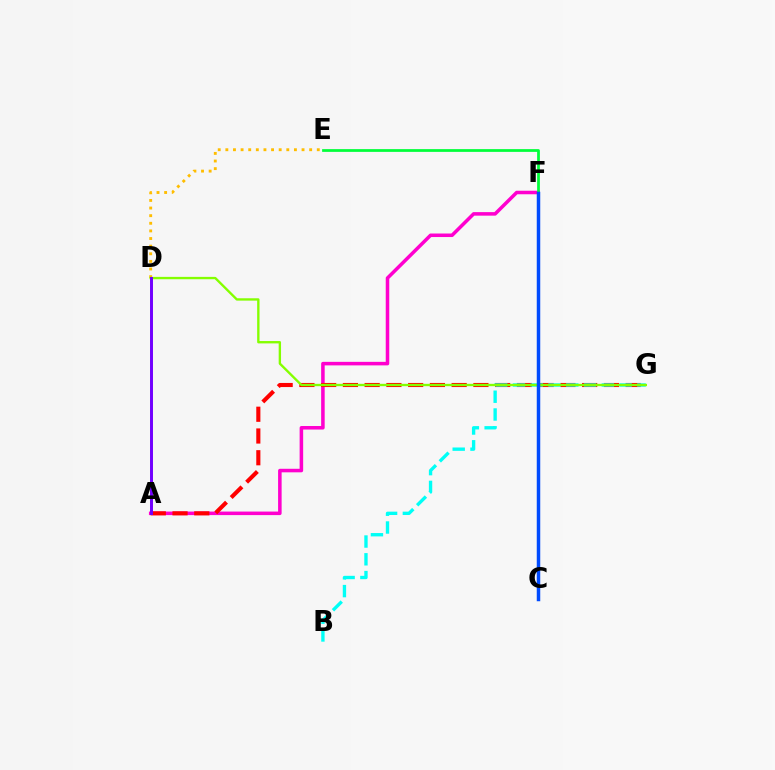{('A', 'F'): [{'color': '#ff00cf', 'line_style': 'solid', 'thickness': 2.54}], ('D', 'E'): [{'color': '#ffbd00', 'line_style': 'dotted', 'thickness': 2.07}], ('A', 'G'): [{'color': '#ff0000', 'line_style': 'dashed', 'thickness': 2.95}], ('B', 'G'): [{'color': '#00fff6', 'line_style': 'dashed', 'thickness': 2.41}], ('D', 'G'): [{'color': '#84ff00', 'line_style': 'solid', 'thickness': 1.7}], ('A', 'D'): [{'color': '#7200ff', 'line_style': 'solid', 'thickness': 2.13}], ('E', 'F'): [{'color': '#00ff39', 'line_style': 'solid', 'thickness': 1.98}], ('C', 'F'): [{'color': '#004bff', 'line_style': 'solid', 'thickness': 2.51}]}